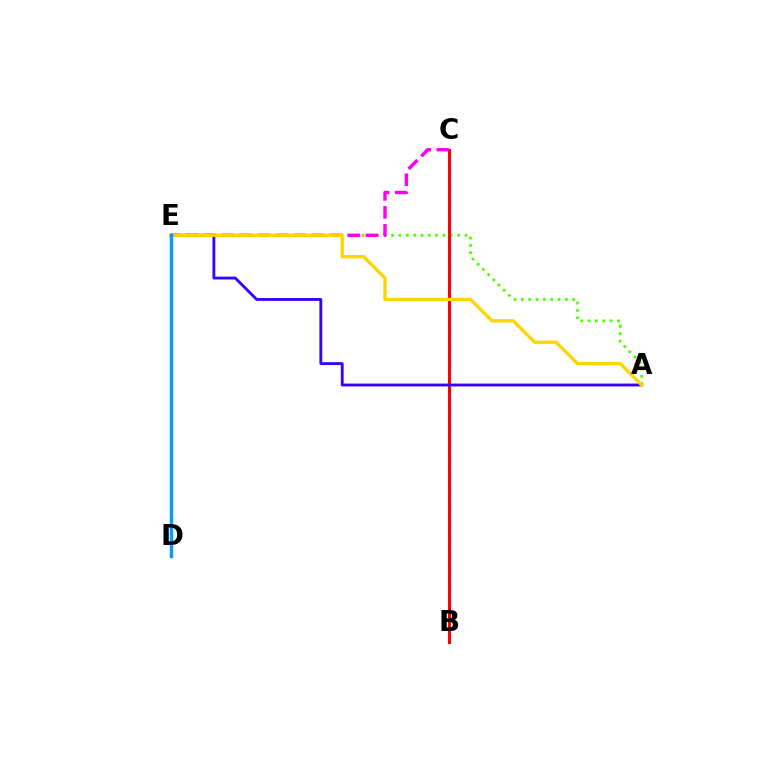{('B', 'C'): [{'color': '#00ff86', 'line_style': 'dashed', 'thickness': 2.17}, {'color': '#ff0000', 'line_style': 'solid', 'thickness': 2.2}], ('A', 'E'): [{'color': '#4fff00', 'line_style': 'dotted', 'thickness': 2.0}, {'color': '#3700ff', 'line_style': 'solid', 'thickness': 2.05}, {'color': '#ffd500', 'line_style': 'solid', 'thickness': 2.38}], ('C', 'E'): [{'color': '#ff00ed', 'line_style': 'dashed', 'thickness': 2.44}], ('D', 'E'): [{'color': '#009eff', 'line_style': 'solid', 'thickness': 2.47}]}